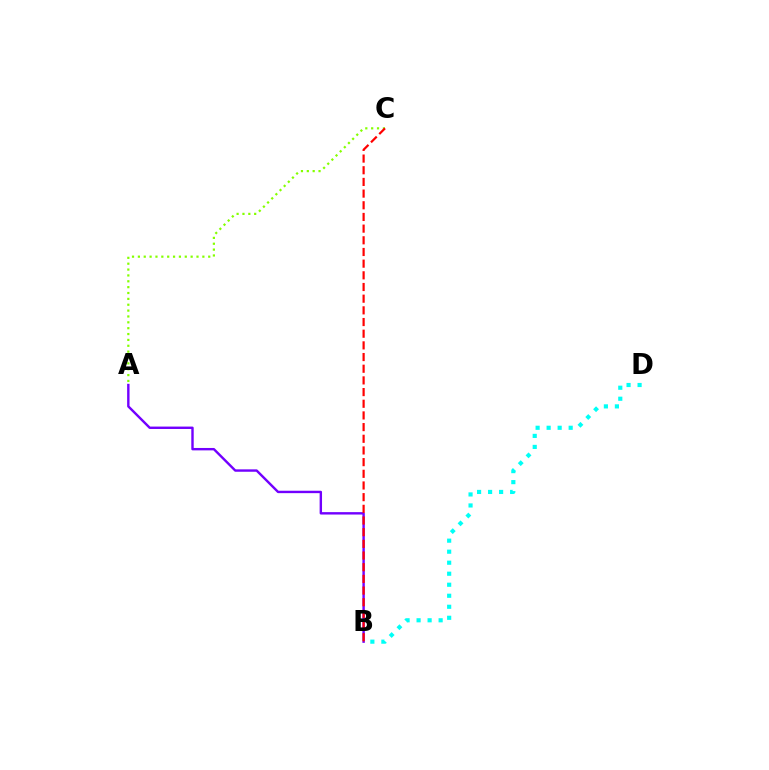{('A', 'C'): [{'color': '#84ff00', 'line_style': 'dotted', 'thickness': 1.59}], ('A', 'B'): [{'color': '#7200ff', 'line_style': 'solid', 'thickness': 1.73}], ('B', 'C'): [{'color': '#ff0000', 'line_style': 'dashed', 'thickness': 1.59}], ('B', 'D'): [{'color': '#00fff6', 'line_style': 'dotted', 'thickness': 2.99}]}